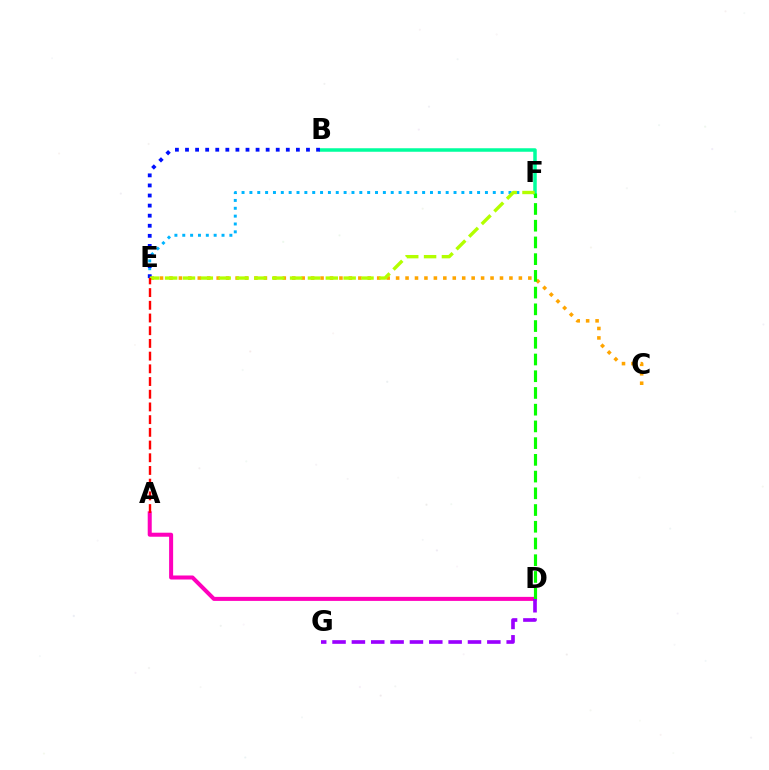{('B', 'F'): [{'color': '#00ff9d', 'line_style': 'solid', 'thickness': 2.53}], ('E', 'F'): [{'color': '#00b5ff', 'line_style': 'dotted', 'thickness': 2.13}, {'color': '#b3ff00', 'line_style': 'dashed', 'thickness': 2.43}], ('C', 'E'): [{'color': '#ffa500', 'line_style': 'dotted', 'thickness': 2.57}], ('A', 'D'): [{'color': '#ff00bd', 'line_style': 'solid', 'thickness': 2.9}], ('B', 'E'): [{'color': '#0010ff', 'line_style': 'dotted', 'thickness': 2.74}], ('D', 'F'): [{'color': '#08ff00', 'line_style': 'dashed', 'thickness': 2.27}], ('A', 'E'): [{'color': '#ff0000', 'line_style': 'dashed', 'thickness': 1.73}], ('D', 'G'): [{'color': '#9b00ff', 'line_style': 'dashed', 'thickness': 2.63}]}